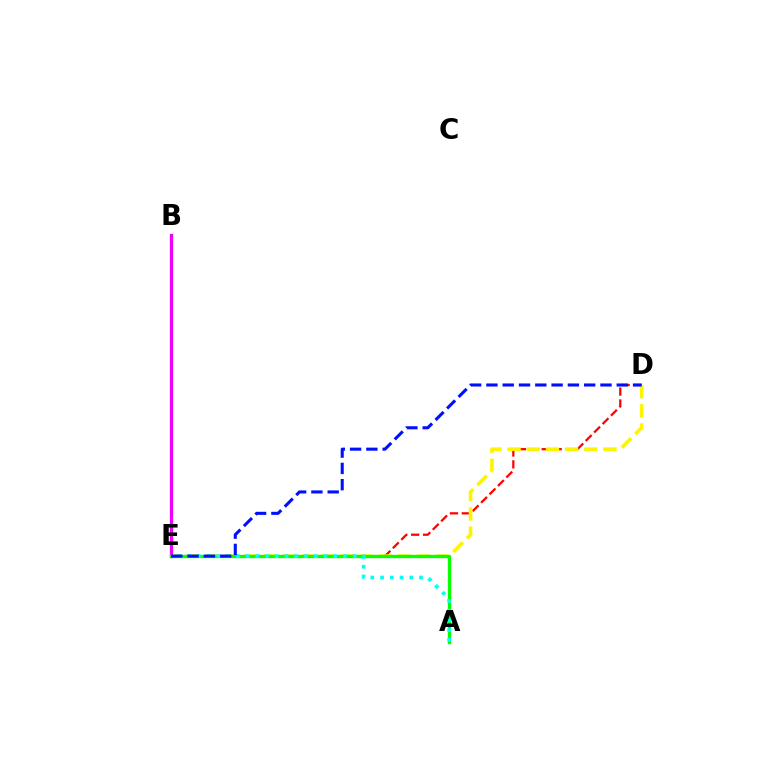{('D', 'E'): [{'color': '#ff0000', 'line_style': 'dashed', 'thickness': 1.62}, {'color': '#fcf500', 'line_style': 'dashed', 'thickness': 2.6}, {'color': '#0010ff', 'line_style': 'dashed', 'thickness': 2.21}], ('B', 'E'): [{'color': '#ee00ff', 'line_style': 'solid', 'thickness': 2.35}], ('A', 'E'): [{'color': '#08ff00', 'line_style': 'solid', 'thickness': 2.4}, {'color': '#00fff6', 'line_style': 'dotted', 'thickness': 2.65}]}